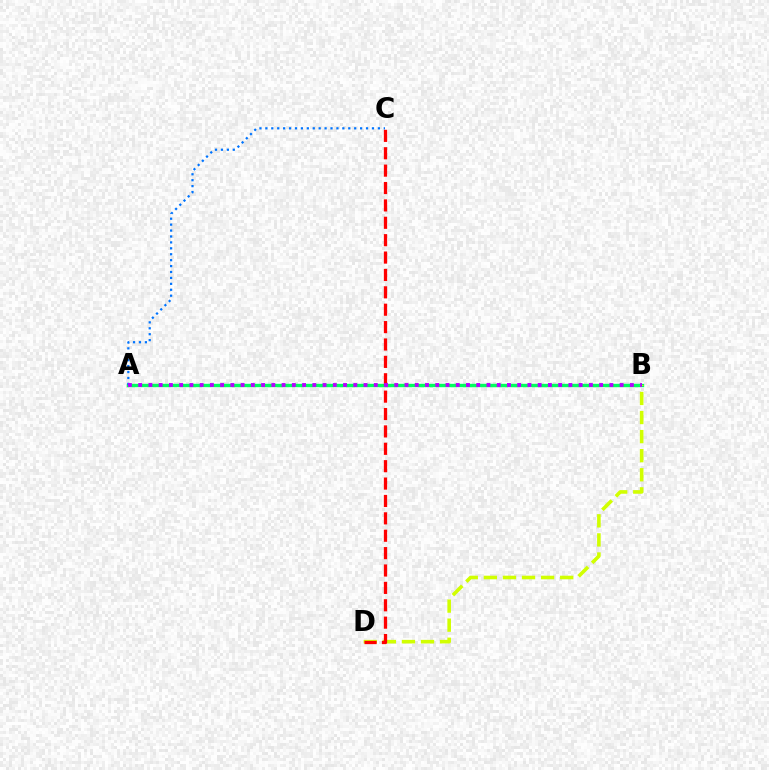{('A', 'B'): [{'color': '#00ff5c', 'line_style': 'solid', 'thickness': 2.43}, {'color': '#b900ff', 'line_style': 'dotted', 'thickness': 2.78}], ('A', 'C'): [{'color': '#0074ff', 'line_style': 'dotted', 'thickness': 1.61}], ('B', 'D'): [{'color': '#d1ff00', 'line_style': 'dashed', 'thickness': 2.59}], ('C', 'D'): [{'color': '#ff0000', 'line_style': 'dashed', 'thickness': 2.36}]}